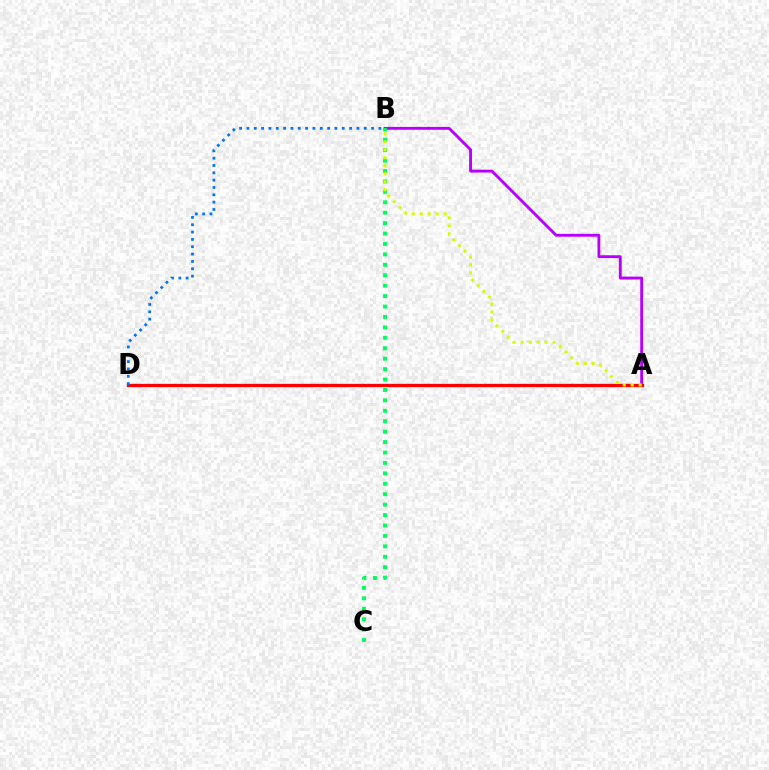{('A', 'B'): [{'color': '#b900ff', 'line_style': 'solid', 'thickness': 2.07}, {'color': '#d1ff00', 'line_style': 'dotted', 'thickness': 2.17}], ('A', 'D'): [{'color': '#ff0000', 'line_style': 'solid', 'thickness': 2.36}], ('B', 'D'): [{'color': '#0074ff', 'line_style': 'dotted', 'thickness': 1.99}], ('B', 'C'): [{'color': '#00ff5c', 'line_style': 'dotted', 'thickness': 2.83}]}